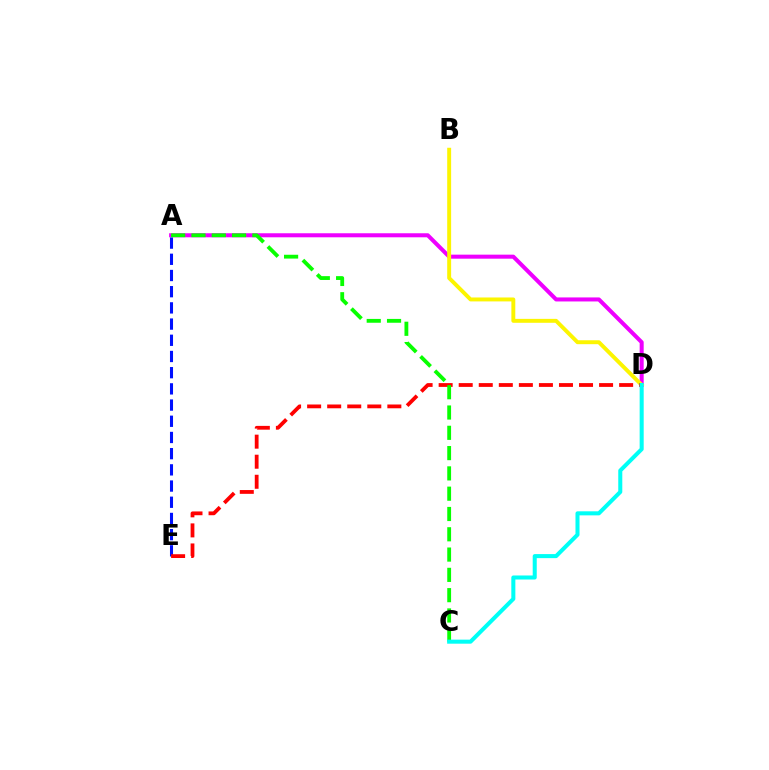{('A', 'D'): [{'color': '#ee00ff', 'line_style': 'solid', 'thickness': 2.9}], ('A', 'E'): [{'color': '#0010ff', 'line_style': 'dashed', 'thickness': 2.2}], ('B', 'D'): [{'color': '#fcf500', 'line_style': 'solid', 'thickness': 2.83}], ('D', 'E'): [{'color': '#ff0000', 'line_style': 'dashed', 'thickness': 2.72}], ('A', 'C'): [{'color': '#08ff00', 'line_style': 'dashed', 'thickness': 2.76}], ('C', 'D'): [{'color': '#00fff6', 'line_style': 'solid', 'thickness': 2.91}]}